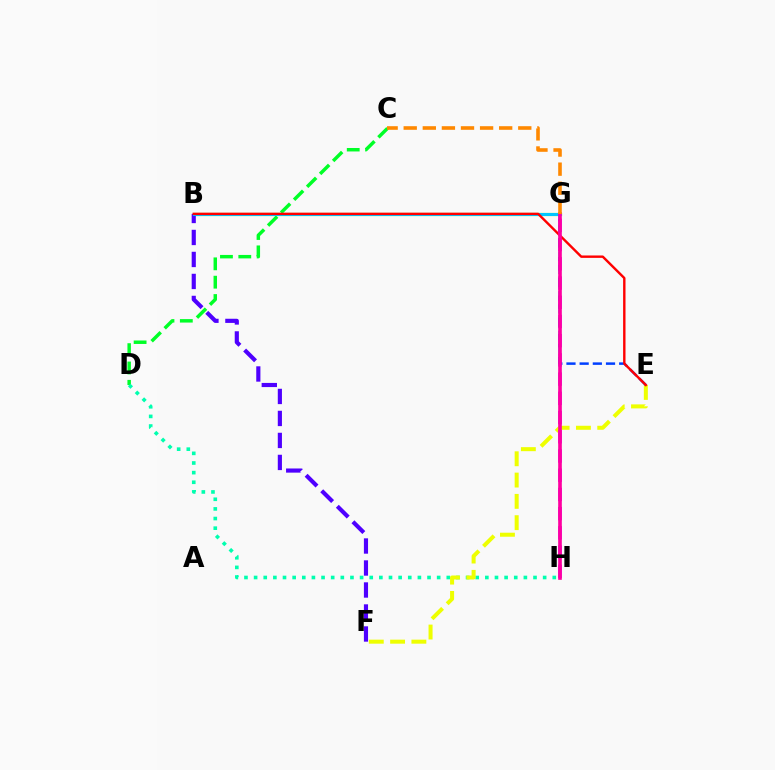{('B', 'G'): [{'color': '#66ff00', 'line_style': 'solid', 'thickness': 2.28}, {'color': '#00c7ff', 'line_style': 'solid', 'thickness': 2.19}], ('B', 'F'): [{'color': '#4f00ff', 'line_style': 'dashed', 'thickness': 2.99}], ('C', 'D'): [{'color': '#00ff27', 'line_style': 'dashed', 'thickness': 2.49}], ('D', 'H'): [{'color': '#00ffaf', 'line_style': 'dotted', 'thickness': 2.62}], ('E', 'F'): [{'color': '#eeff00', 'line_style': 'dashed', 'thickness': 2.89}], ('G', 'H'): [{'color': '#d600ff', 'line_style': 'dashed', 'thickness': 2.61}, {'color': '#ff00a0', 'line_style': 'solid', 'thickness': 2.62}], ('E', 'G'): [{'color': '#003fff', 'line_style': 'dashed', 'thickness': 1.79}], ('B', 'E'): [{'color': '#ff0000', 'line_style': 'solid', 'thickness': 1.73}], ('C', 'G'): [{'color': '#ff8800', 'line_style': 'dashed', 'thickness': 2.59}]}